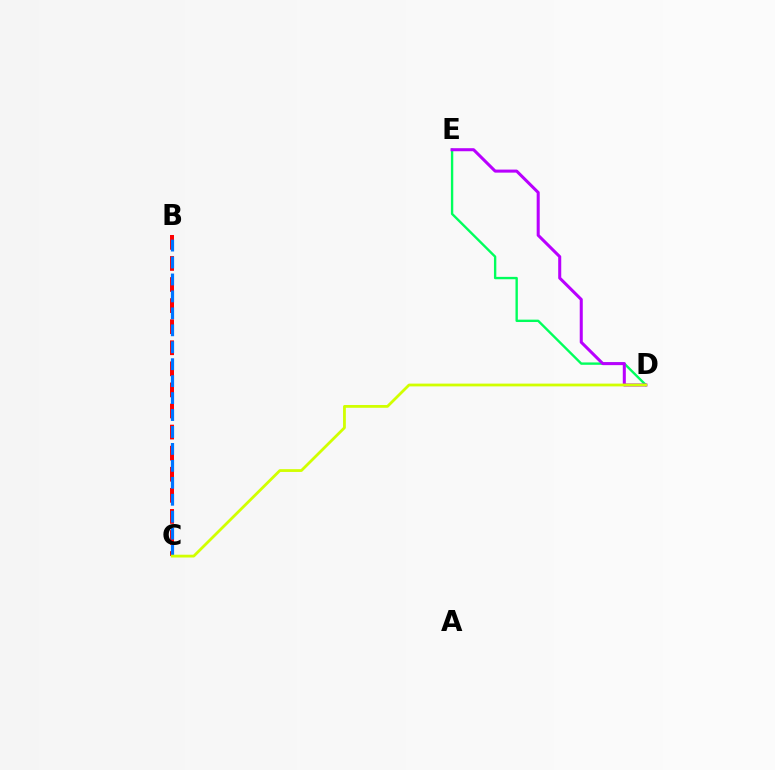{('D', 'E'): [{'color': '#00ff5c', 'line_style': 'solid', 'thickness': 1.71}, {'color': '#b900ff', 'line_style': 'solid', 'thickness': 2.19}], ('B', 'C'): [{'color': '#ff0000', 'line_style': 'dashed', 'thickness': 2.86}, {'color': '#0074ff', 'line_style': 'dashed', 'thickness': 2.3}], ('C', 'D'): [{'color': '#d1ff00', 'line_style': 'solid', 'thickness': 2.0}]}